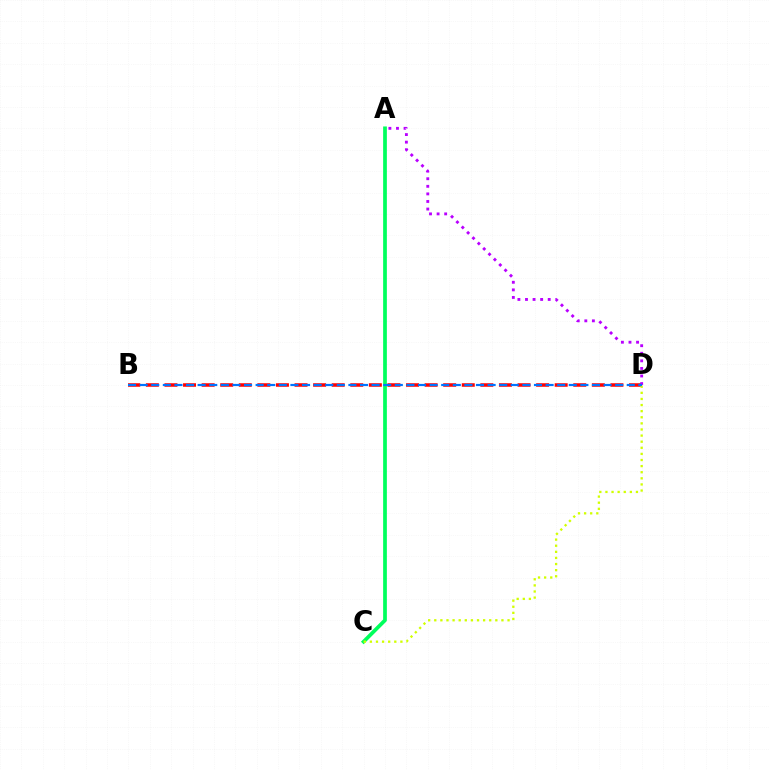{('A', 'C'): [{'color': '#00ff5c', 'line_style': 'solid', 'thickness': 2.69}], ('B', 'D'): [{'color': '#ff0000', 'line_style': 'dashed', 'thickness': 2.52}, {'color': '#0074ff', 'line_style': 'dashed', 'thickness': 1.58}], ('C', 'D'): [{'color': '#d1ff00', 'line_style': 'dotted', 'thickness': 1.66}], ('A', 'D'): [{'color': '#b900ff', 'line_style': 'dotted', 'thickness': 2.06}]}